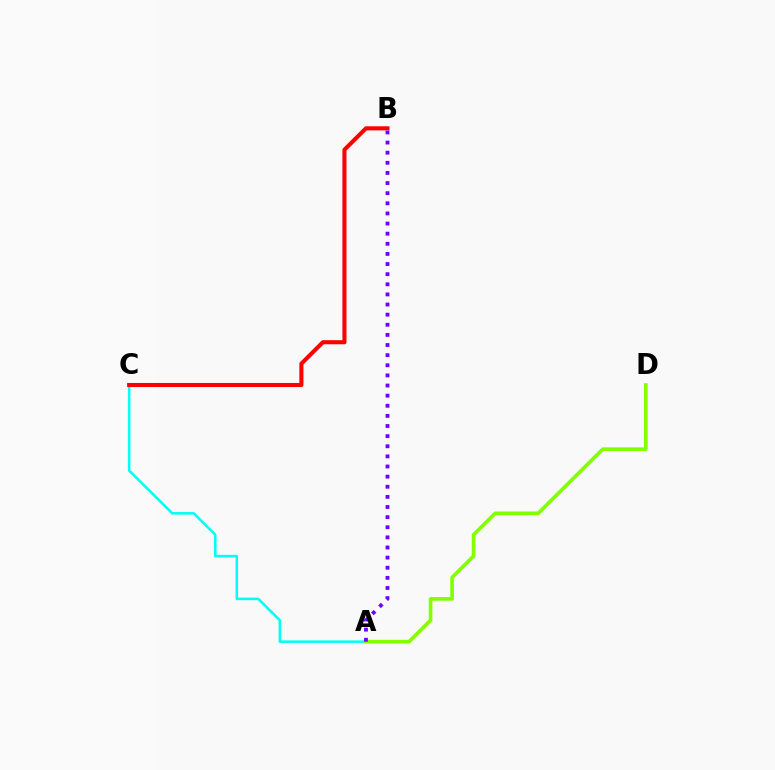{('A', 'C'): [{'color': '#00fff6', 'line_style': 'solid', 'thickness': 1.83}], ('B', 'C'): [{'color': '#ff0000', 'line_style': 'solid', 'thickness': 2.94}], ('A', 'D'): [{'color': '#84ff00', 'line_style': 'solid', 'thickness': 2.65}], ('A', 'B'): [{'color': '#7200ff', 'line_style': 'dotted', 'thickness': 2.75}]}